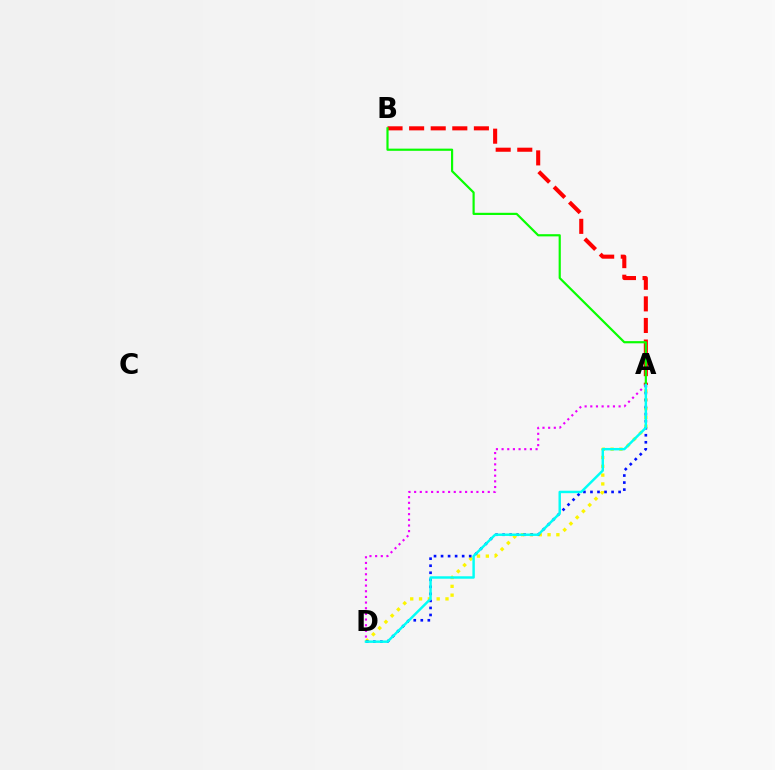{('A', 'D'): [{'color': '#fcf500', 'line_style': 'dotted', 'thickness': 2.4}, {'color': '#0010ff', 'line_style': 'dotted', 'thickness': 1.91}, {'color': '#ee00ff', 'line_style': 'dotted', 'thickness': 1.54}, {'color': '#00fff6', 'line_style': 'solid', 'thickness': 1.77}], ('A', 'B'): [{'color': '#ff0000', 'line_style': 'dashed', 'thickness': 2.93}, {'color': '#08ff00', 'line_style': 'solid', 'thickness': 1.57}]}